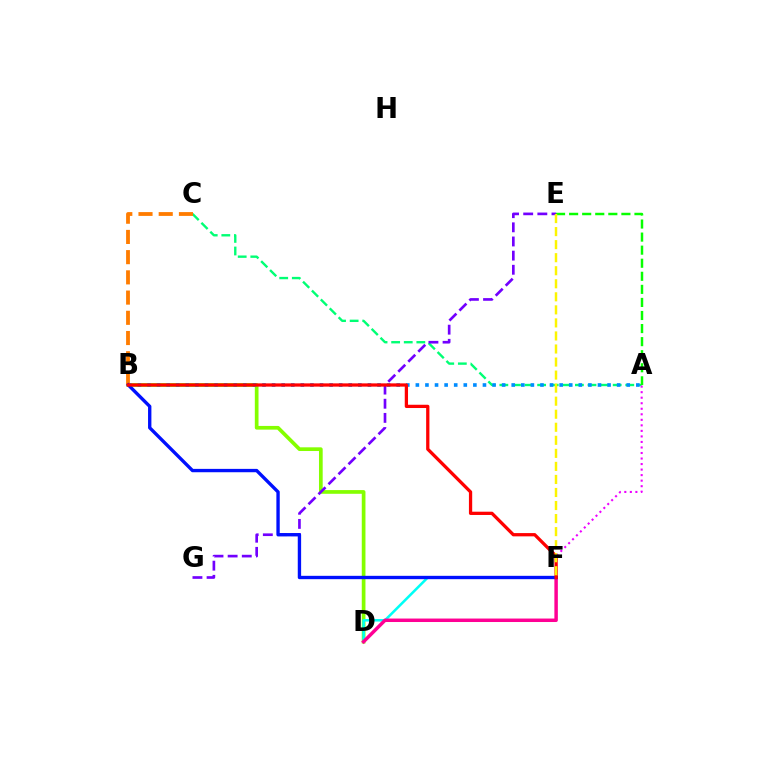{('A', 'C'): [{'color': '#00ff74', 'line_style': 'dashed', 'thickness': 1.71}], ('B', 'D'): [{'color': '#84ff00', 'line_style': 'solid', 'thickness': 2.66}], ('A', 'B'): [{'color': '#008cff', 'line_style': 'dotted', 'thickness': 2.6}], ('A', 'F'): [{'color': '#ee00ff', 'line_style': 'dotted', 'thickness': 1.5}], ('A', 'E'): [{'color': '#08ff00', 'line_style': 'dashed', 'thickness': 1.78}], ('E', 'G'): [{'color': '#7200ff', 'line_style': 'dashed', 'thickness': 1.92}], ('D', 'F'): [{'color': '#00fff6', 'line_style': 'solid', 'thickness': 1.83}, {'color': '#ff0094', 'line_style': 'solid', 'thickness': 2.5}], ('B', 'C'): [{'color': '#ff7c00', 'line_style': 'dashed', 'thickness': 2.75}], ('B', 'F'): [{'color': '#0010ff', 'line_style': 'solid', 'thickness': 2.42}, {'color': '#ff0000', 'line_style': 'solid', 'thickness': 2.35}], ('E', 'F'): [{'color': '#fcf500', 'line_style': 'dashed', 'thickness': 1.77}]}